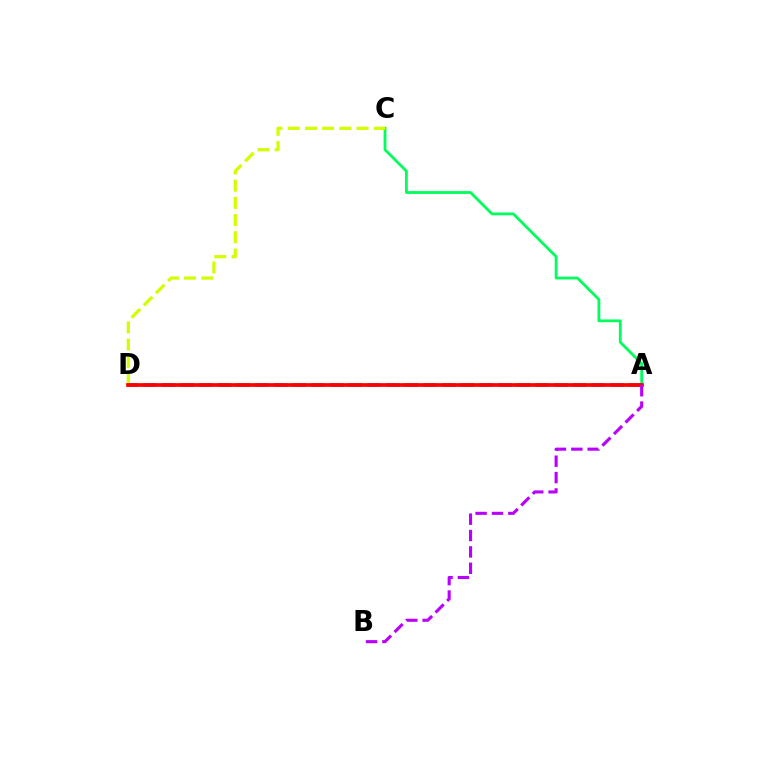{('A', 'C'): [{'color': '#00ff5c', 'line_style': 'solid', 'thickness': 2.02}], ('C', 'D'): [{'color': '#d1ff00', 'line_style': 'dashed', 'thickness': 2.34}], ('A', 'D'): [{'color': '#0074ff', 'line_style': 'dashed', 'thickness': 2.54}, {'color': '#ff0000', 'line_style': 'solid', 'thickness': 2.68}], ('A', 'B'): [{'color': '#b900ff', 'line_style': 'dashed', 'thickness': 2.22}]}